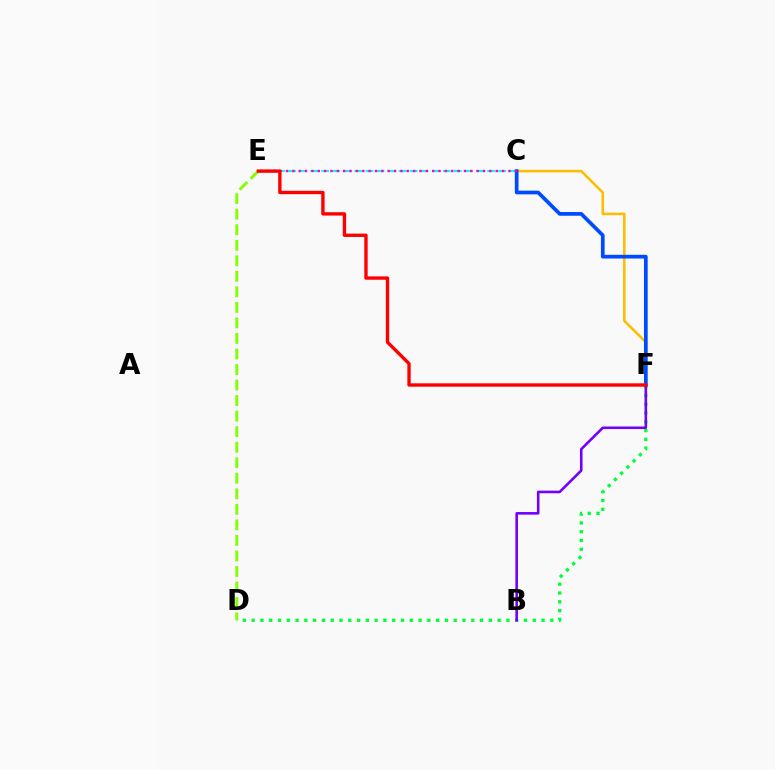{('C', 'F'): [{'color': '#ffbd00', 'line_style': 'solid', 'thickness': 1.84}, {'color': '#004bff', 'line_style': 'solid', 'thickness': 2.67}], ('C', 'E'): [{'color': '#00fff6', 'line_style': 'dashed', 'thickness': 1.5}, {'color': '#ff00cf', 'line_style': 'dotted', 'thickness': 1.73}], ('D', 'F'): [{'color': '#00ff39', 'line_style': 'dotted', 'thickness': 2.39}], ('D', 'E'): [{'color': '#84ff00', 'line_style': 'dashed', 'thickness': 2.11}], ('B', 'F'): [{'color': '#7200ff', 'line_style': 'solid', 'thickness': 1.87}], ('E', 'F'): [{'color': '#ff0000', 'line_style': 'solid', 'thickness': 2.42}]}